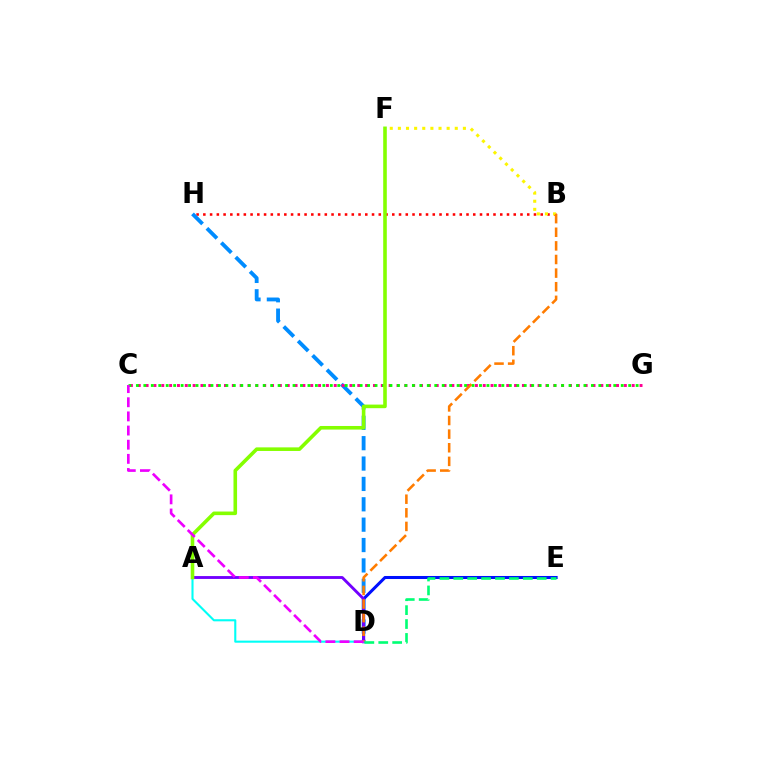{('B', 'H'): [{'color': '#ff0000', 'line_style': 'dotted', 'thickness': 1.83}], ('D', 'H'): [{'color': '#008cff', 'line_style': 'dashed', 'thickness': 2.77}], ('B', 'F'): [{'color': '#fcf500', 'line_style': 'dotted', 'thickness': 2.21}], ('D', 'E'): [{'color': '#0010ff', 'line_style': 'solid', 'thickness': 2.19}, {'color': '#00ff74', 'line_style': 'dashed', 'thickness': 1.89}], ('C', 'G'): [{'color': '#ff0094', 'line_style': 'dotted', 'thickness': 2.13}, {'color': '#08ff00', 'line_style': 'dotted', 'thickness': 2.03}], ('A', 'D'): [{'color': '#7200ff', 'line_style': 'solid', 'thickness': 2.07}, {'color': '#00fff6', 'line_style': 'solid', 'thickness': 1.51}], ('B', 'D'): [{'color': '#ff7c00', 'line_style': 'dashed', 'thickness': 1.85}], ('A', 'F'): [{'color': '#84ff00', 'line_style': 'solid', 'thickness': 2.59}], ('C', 'D'): [{'color': '#ee00ff', 'line_style': 'dashed', 'thickness': 1.92}]}